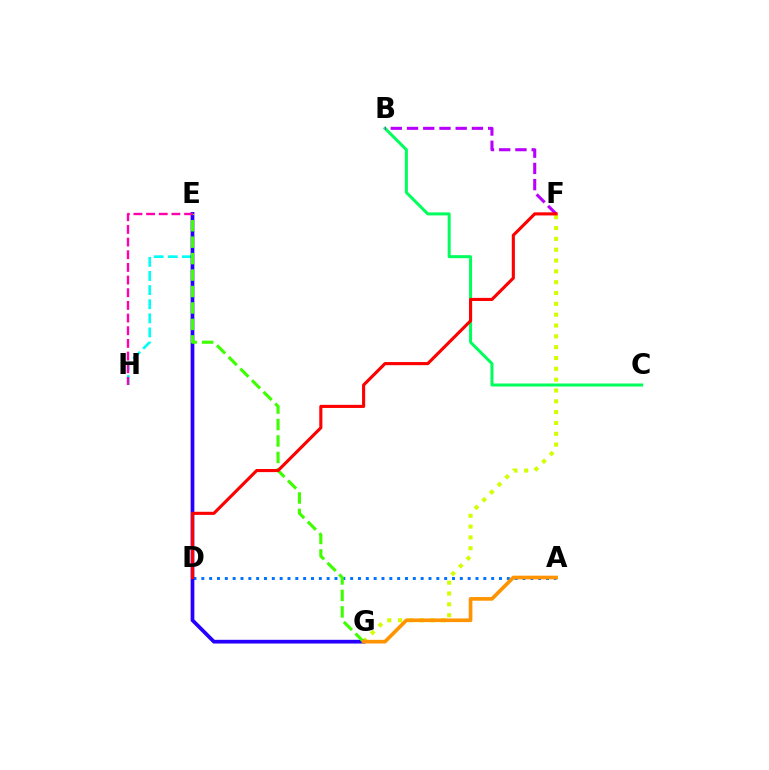{('F', 'G'): [{'color': '#d1ff00', 'line_style': 'dotted', 'thickness': 2.94}], ('E', 'H'): [{'color': '#00fff6', 'line_style': 'dashed', 'thickness': 1.92}, {'color': '#ff00ac', 'line_style': 'dashed', 'thickness': 1.72}], ('B', 'C'): [{'color': '#00ff5c', 'line_style': 'solid', 'thickness': 2.17}], ('A', 'D'): [{'color': '#0074ff', 'line_style': 'dotted', 'thickness': 2.13}], ('E', 'G'): [{'color': '#2500ff', 'line_style': 'solid', 'thickness': 2.68}, {'color': '#3dff00', 'line_style': 'dashed', 'thickness': 2.24}], ('A', 'G'): [{'color': '#ff9400', 'line_style': 'solid', 'thickness': 2.63}], ('B', 'F'): [{'color': '#b900ff', 'line_style': 'dashed', 'thickness': 2.2}], ('D', 'F'): [{'color': '#ff0000', 'line_style': 'solid', 'thickness': 2.24}]}